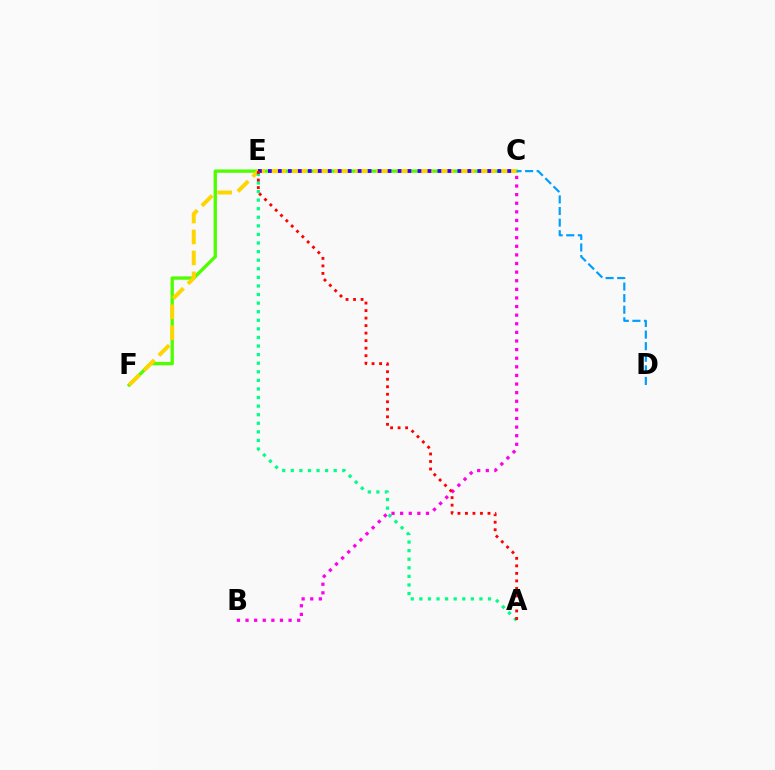{('C', 'F'): [{'color': '#4fff00', 'line_style': 'solid', 'thickness': 2.4}, {'color': '#ffd500', 'line_style': 'dashed', 'thickness': 2.85}], ('A', 'E'): [{'color': '#00ff86', 'line_style': 'dotted', 'thickness': 2.33}, {'color': '#ff0000', 'line_style': 'dotted', 'thickness': 2.04}], ('C', 'E'): [{'color': '#3700ff', 'line_style': 'dotted', 'thickness': 2.71}], ('B', 'C'): [{'color': '#ff00ed', 'line_style': 'dotted', 'thickness': 2.34}], ('C', 'D'): [{'color': '#009eff', 'line_style': 'dashed', 'thickness': 1.57}]}